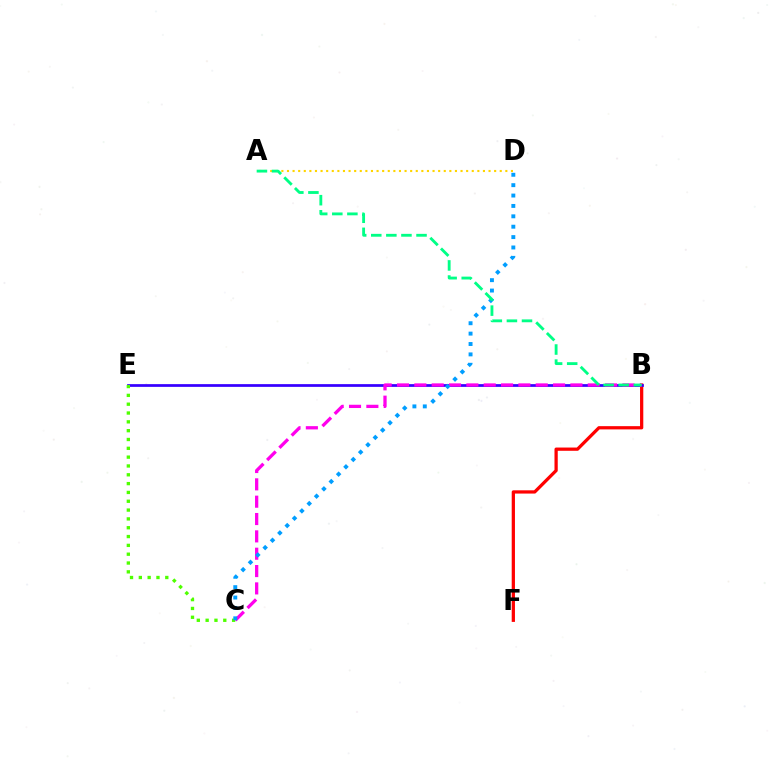{('B', 'F'): [{'color': '#ff0000', 'line_style': 'solid', 'thickness': 2.34}], ('B', 'E'): [{'color': '#3700ff', 'line_style': 'solid', 'thickness': 1.97}], ('A', 'D'): [{'color': '#ffd500', 'line_style': 'dotted', 'thickness': 1.52}], ('C', 'E'): [{'color': '#4fff00', 'line_style': 'dotted', 'thickness': 2.4}], ('B', 'C'): [{'color': '#ff00ed', 'line_style': 'dashed', 'thickness': 2.36}], ('C', 'D'): [{'color': '#009eff', 'line_style': 'dotted', 'thickness': 2.82}], ('A', 'B'): [{'color': '#00ff86', 'line_style': 'dashed', 'thickness': 2.05}]}